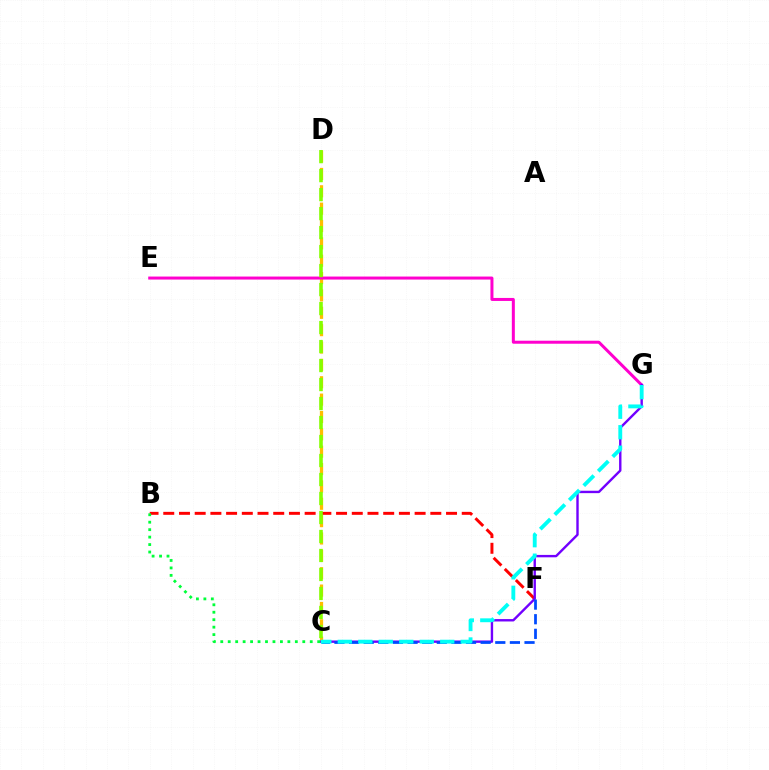{('C', 'D'): [{'color': '#ffbd00', 'line_style': 'dashed', 'thickness': 2.36}, {'color': '#84ff00', 'line_style': 'dashed', 'thickness': 2.58}], ('B', 'F'): [{'color': '#ff0000', 'line_style': 'dashed', 'thickness': 2.13}], ('E', 'G'): [{'color': '#ff00cf', 'line_style': 'solid', 'thickness': 2.17}], ('C', 'G'): [{'color': '#7200ff', 'line_style': 'solid', 'thickness': 1.72}, {'color': '#00fff6', 'line_style': 'dashed', 'thickness': 2.78}], ('C', 'F'): [{'color': '#004bff', 'line_style': 'dashed', 'thickness': 1.99}], ('B', 'C'): [{'color': '#00ff39', 'line_style': 'dotted', 'thickness': 2.03}]}